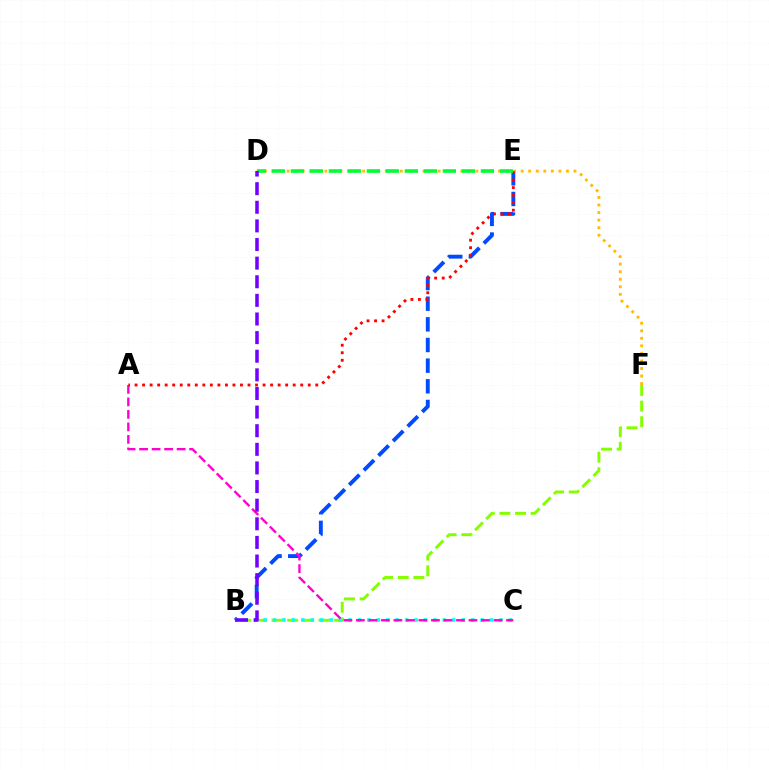{('B', 'F'): [{'color': '#84ff00', 'line_style': 'dashed', 'thickness': 2.12}], ('B', 'E'): [{'color': '#004bff', 'line_style': 'dashed', 'thickness': 2.81}], ('D', 'F'): [{'color': '#ffbd00', 'line_style': 'dotted', 'thickness': 2.05}], ('B', 'C'): [{'color': '#00fff6', 'line_style': 'dotted', 'thickness': 2.56}], ('A', 'C'): [{'color': '#ff00cf', 'line_style': 'dashed', 'thickness': 1.7}], ('A', 'E'): [{'color': '#ff0000', 'line_style': 'dotted', 'thickness': 2.05}], ('D', 'E'): [{'color': '#00ff39', 'line_style': 'dashed', 'thickness': 2.58}], ('B', 'D'): [{'color': '#7200ff', 'line_style': 'dashed', 'thickness': 2.53}]}